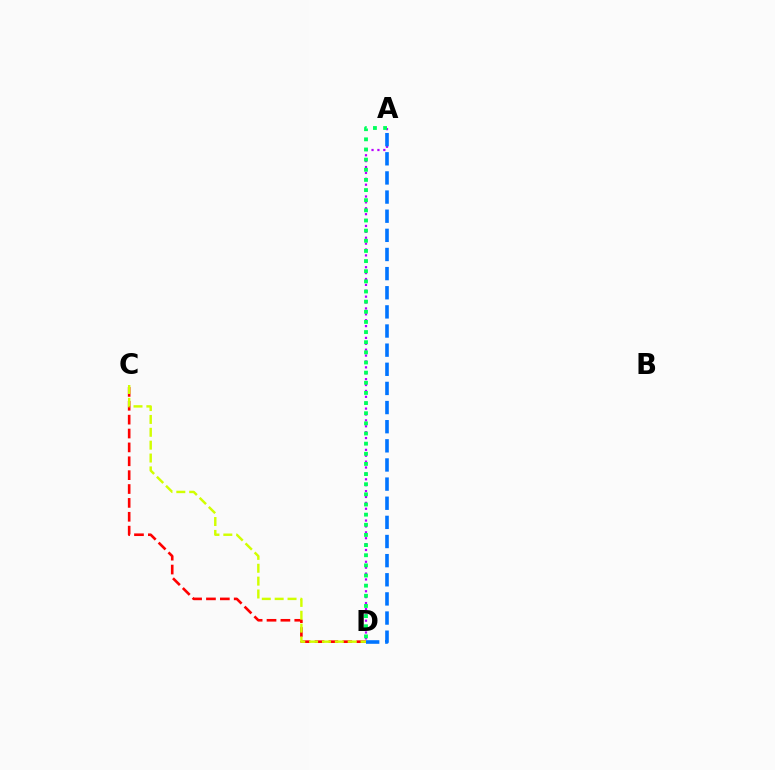{('C', 'D'): [{'color': '#ff0000', 'line_style': 'dashed', 'thickness': 1.88}, {'color': '#d1ff00', 'line_style': 'dashed', 'thickness': 1.75}], ('A', 'D'): [{'color': '#b900ff', 'line_style': 'dotted', 'thickness': 1.6}, {'color': '#00ff5c', 'line_style': 'dotted', 'thickness': 2.76}, {'color': '#0074ff', 'line_style': 'dashed', 'thickness': 2.6}]}